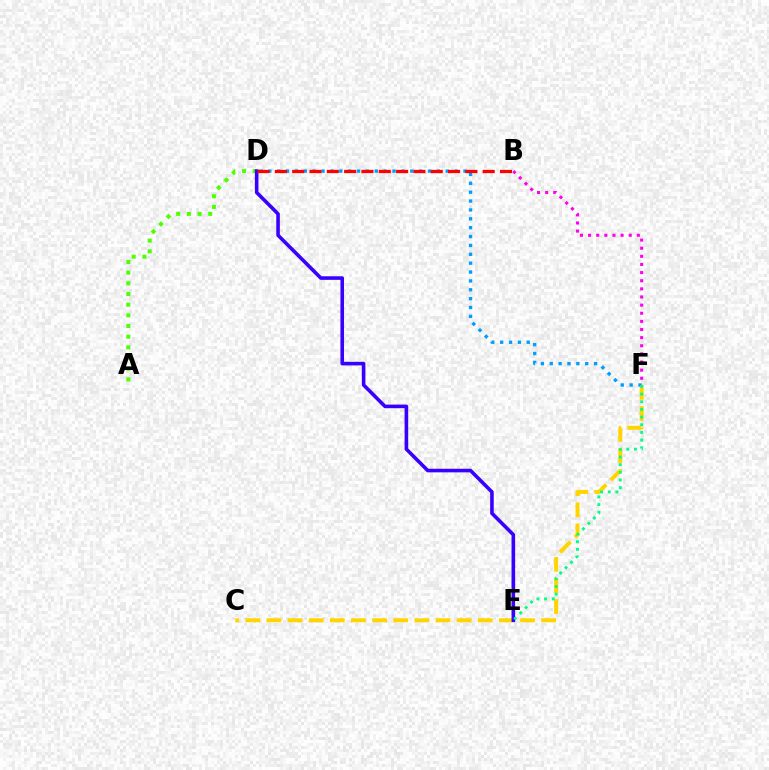{('A', 'D'): [{'color': '#4fff00', 'line_style': 'dotted', 'thickness': 2.9}], ('C', 'F'): [{'color': '#ffd500', 'line_style': 'dashed', 'thickness': 2.87}], ('D', 'F'): [{'color': '#009eff', 'line_style': 'dotted', 'thickness': 2.41}], ('D', 'E'): [{'color': '#3700ff', 'line_style': 'solid', 'thickness': 2.58}], ('B', 'D'): [{'color': '#ff0000', 'line_style': 'dashed', 'thickness': 2.35}], ('E', 'F'): [{'color': '#00ff86', 'line_style': 'dotted', 'thickness': 2.08}], ('B', 'F'): [{'color': '#ff00ed', 'line_style': 'dotted', 'thickness': 2.21}]}